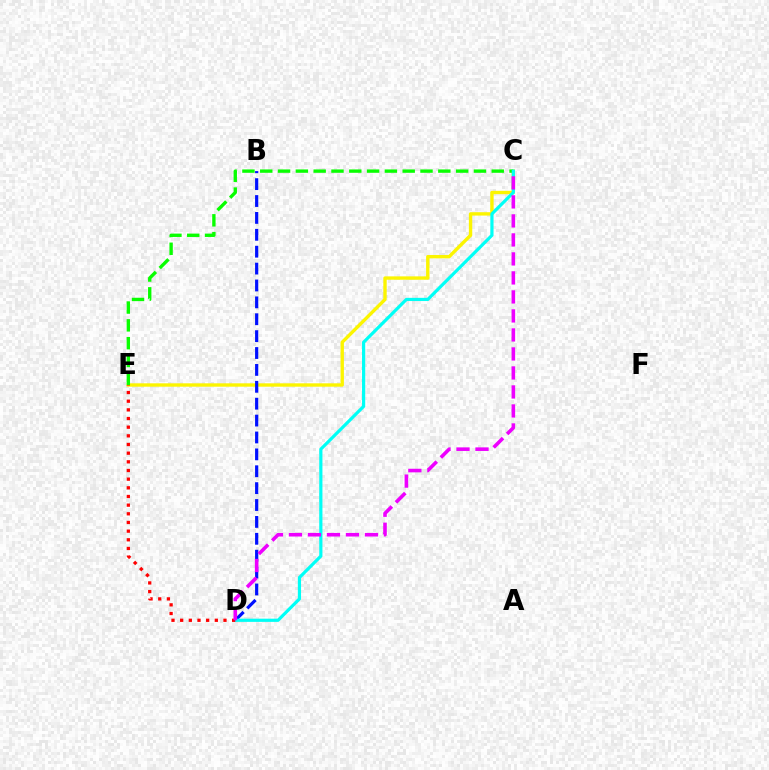{('C', 'E'): [{'color': '#fcf500', 'line_style': 'solid', 'thickness': 2.43}, {'color': '#08ff00', 'line_style': 'dashed', 'thickness': 2.42}], ('B', 'D'): [{'color': '#0010ff', 'line_style': 'dashed', 'thickness': 2.29}], ('C', 'D'): [{'color': '#00fff6', 'line_style': 'solid', 'thickness': 2.3}, {'color': '#ee00ff', 'line_style': 'dashed', 'thickness': 2.58}], ('D', 'E'): [{'color': '#ff0000', 'line_style': 'dotted', 'thickness': 2.35}]}